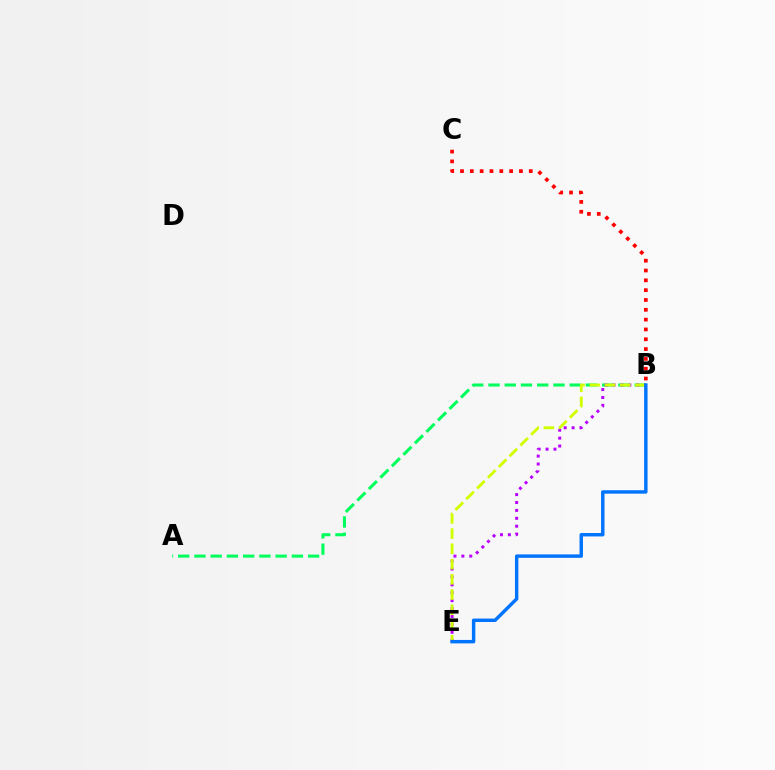{('B', 'C'): [{'color': '#ff0000', 'line_style': 'dotted', 'thickness': 2.67}], ('A', 'B'): [{'color': '#00ff5c', 'line_style': 'dashed', 'thickness': 2.21}], ('B', 'E'): [{'color': '#b900ff', 'line_style': 'dotted', 'thickness': 2.15}, {'color': '#d1ff00', 'line_style': 'dashed', 'thickness': 2.07}, {'color': '#0074ff', 'line_style': 'solid', 'thickness': 2.47}]}